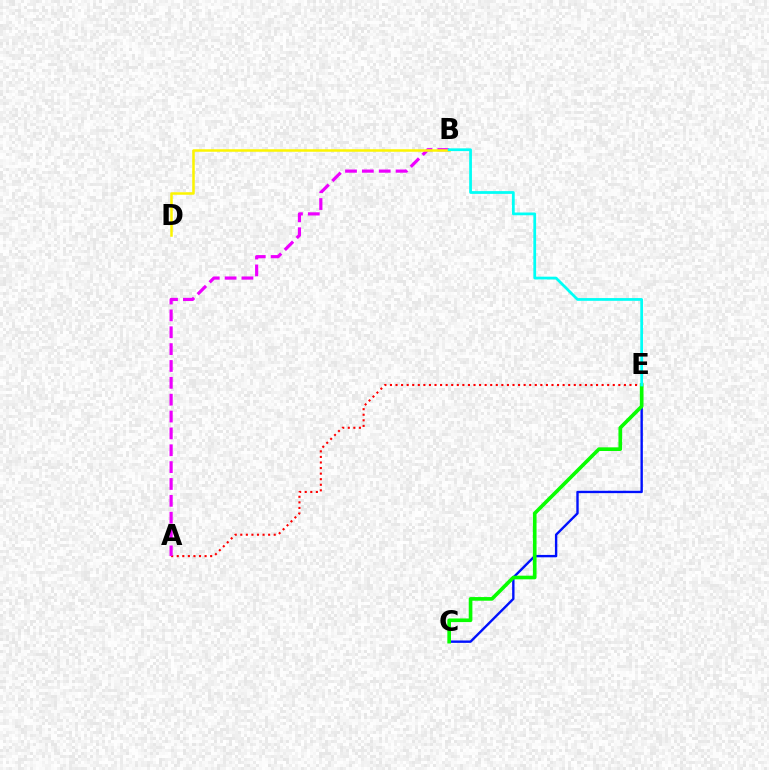{('C', 'E'): [{'color': '#0010ff', 'line_style': 'solid', 'thickness': 1.72}, {'color': '#08ff00', 'line_style': 'solid', 'thickness': 2.63}], ('A', 'E'): [{'color': '#ff0000', 'line_style': 'dotted', 'thickness': 1.51}], ('A', 'B'): [{'color': '#ee00ff', 'line_style': 'dashed', 'thickness': 2.29}], ('B', 'D'): [{'color': '#fcf500', 'line_style': 'solid', 'thickness': 1.81}], ('B', 'E'): [{'color': '#00fff6', 'line_style': 'solid', 'thickness': 1.98}]}